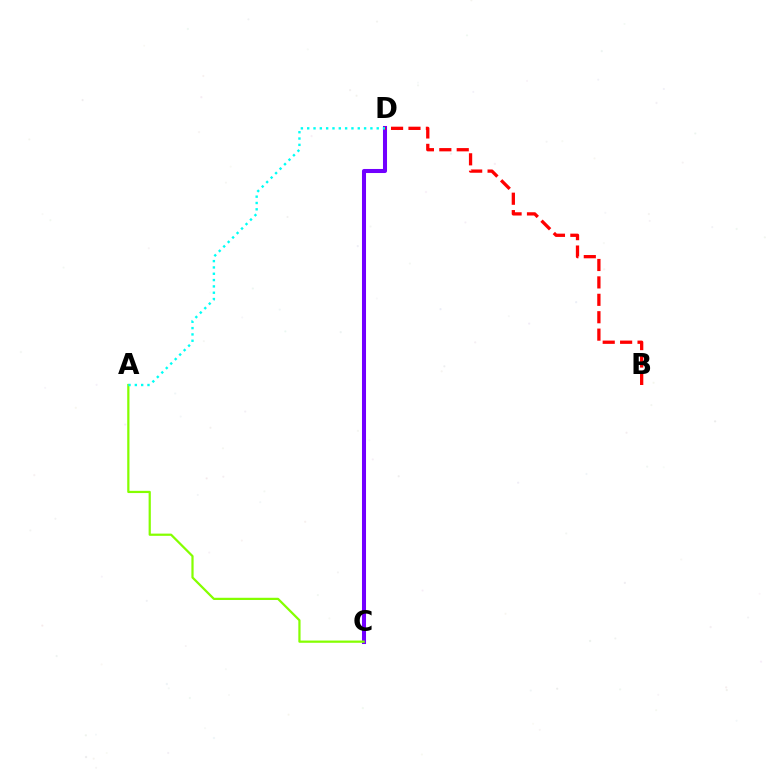{('C', 'D'): [{'color': '#7200ff', 'line_style': 'solid', 'thickness': 2.91}], ('A', 'C'): [{'color': '#84ff00', 'line_style': 'solid', 'thickness': 1.6}], ('B', 'D'): [{'color': '#ff0000', 'line_style': 'dashed', 'thickness': 2.37}], ('A', 'D'): [{'color': '#00fff6', 'line_style': 'dotted', 'thickness': 1.72}]}